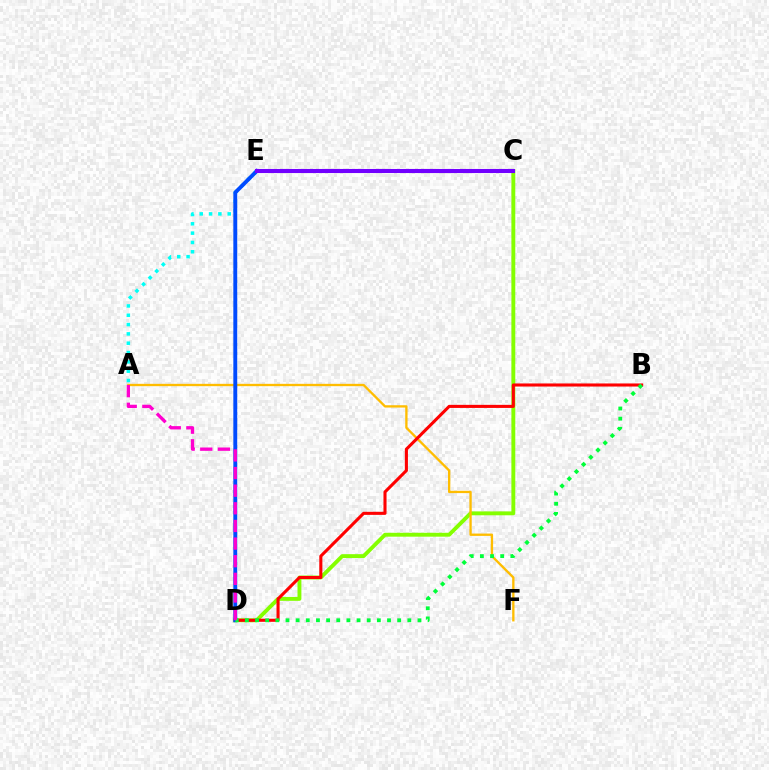{('C', 'D'): [{'color': '#84ff00', 'line_style': 'solid', 'thickness': 2.8}], ('A', 'F'): [{'color': '#ffbd00', 'line_style': 'solid', 'thickness': 1.67}], ('B', 'D'): [{'color': '#ff0000', 'line_style': 'solid', 'thickness': 2.22}, {'color': '#00ff39', 'line_style': 'dotted', 'thickness': 2.76}], ('A', 'E'): [{'color': '#00fff6', 'line_style': 'dotted', 'thickness': 2.53}], ('D', 'E'): [{'color': '#004bff', 'line_style': 'solid', 'thickness': 2.8}], ('C', 'E'): [{'color': '#7200ff', 'line_style': 'solid', 'thickness': 2.94}], ('A', 'D'): [{'color': '#ff00cf', 'line_style': 'dashed', 'thickness': 2.4}]}